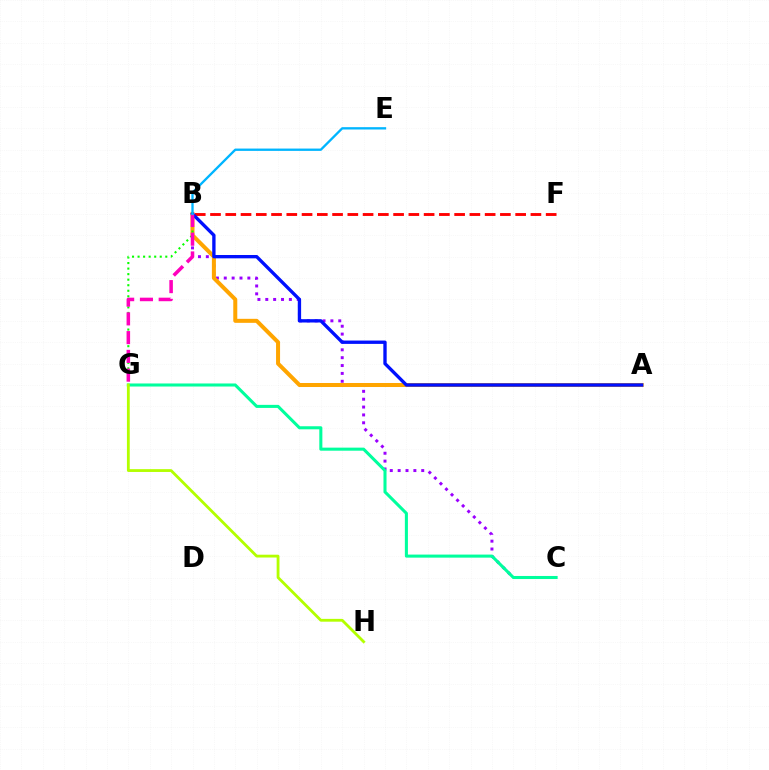{('B', 'C'): [{'color': '#9b00ff', 'line_style': 'dotted', 'thickness': 2.14}], ('B', 'F'): [{'color': '#ff0000', 'line_style': 'dashed', 'thickness': 2.07}], ('A', 'B'): [{'color': '#ffa500', 'line_style': 'solid', 'thickness': 2.89}, {'color': '#0010ff', 'line_style': 'solid', 'thickness': 2.4}], ('B', 'G'): [{'color': '#08ff00', 'line_style': 'dotted', 'thickness': 1.51}, {'color': '#ff00bd', 'line_style': 'dashed', 'thickness': 2.55}], ('C', 'G'): [{'color': '#00ff9d', 'line_style': 'solid', 'thickness': 2.2}], ('G', 'H'): [{'color': '#b3ff00', 'line_style': 'solid', 'thickness': 2.03}], ('B', 'E'): [{'color': '#00b5ff', 'line_style': 'solid', 'thickness': 1.68}]}